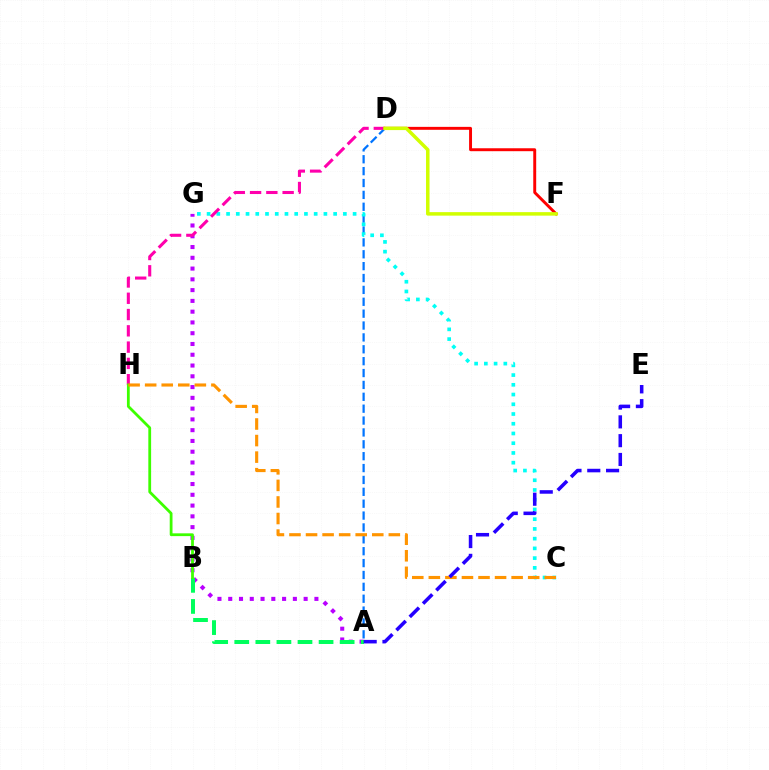{('A', 'D'): [{'color': '#0074ff', 'line_style': 'dashed', 'thickness': 1.61}], ('C', 'G'): [{'color': '#00fff6', 'line_style': 'dotted', 'thickness': 2.64}], ('A', 'G'): [{'color': '#b900ff', 'line_style': 'dotted', 'thickness': 2.93}], ('D', 'H'): [{'color': '#ff00ac', 'line_style': 'dashed', 'thickness': 2.21}], ('D', 'F'): [{'color': '#ff0000', 'line_style': 'solid', 'thickness': 2.11}, {'color': '#d1ff00', 'line_style': 'solid', 'thickness': 2.52}], ('A', 'B'): [{'color': '#00ff5c', 'line_style': 'dashed', 'thickness': 2.86}], ('B', 'H'): [{'color': '#3dff00', 'line_style': 'solid', 'thickness': 2.01}], ('C', 'H'): [{'color': '#ff9400', 'line_style': 'dashed', 'thickness': 2.25}], ('A', 'E'): [{'color': '#2500ff', 'line_style': 'dashed', 'thickness': 2.55}]}